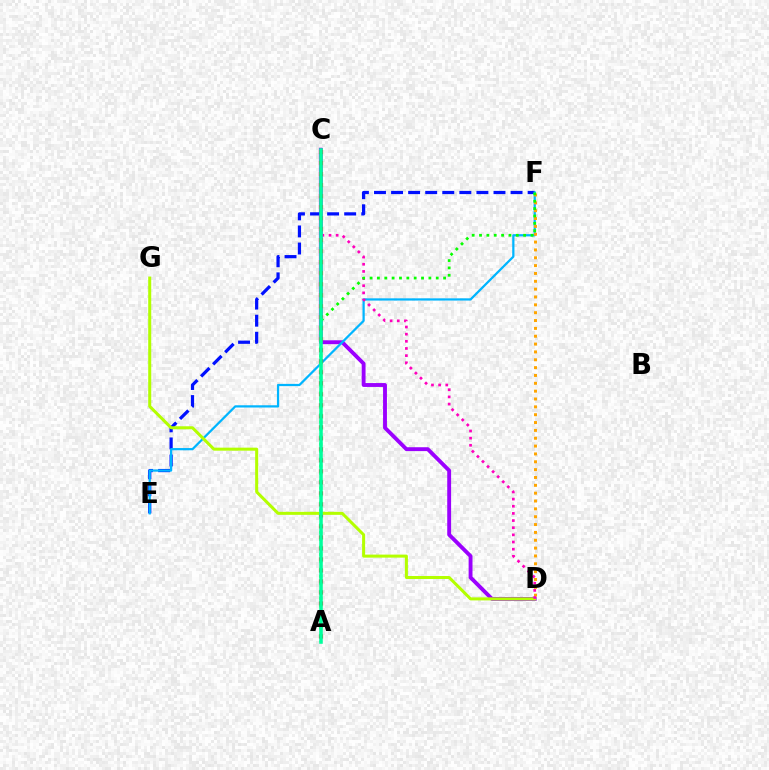{('C', 'D'): [{'color': '#9b00ff', 'line_style': 'solid', 'thickness': 2.79}, {'color': '#ff00bd', 'line_style': 'dotted', 'thickness': 1.94}], ('E', 'F'): [{'color': '#0010ff', 'line_style': 'dashed', 'thickness': 2.32}, {'color': '#00b5ff', 'line_style': 'solid', 'thickness': 1.61}], ('A', 'C'): [{'color': '#ff0000', 'line_style': 'dotted', 'thickness': 2.99}, {'color': '#00ff9d', 'line_style': 'solid', 'thickness': 2.55}], ('D', 'F'): [{'color': '#ffa500', 'line_style': 'dotted', 'thickness': 2.13}], ('D', 'G'): [{'color': '#b3ff00', 'line_style': 'solid', 'thickness': 2.17}], ('A', 'F'): [{'color': '#08ff00', 'line_style': 'dotted', 'thickness': 2.0}]}